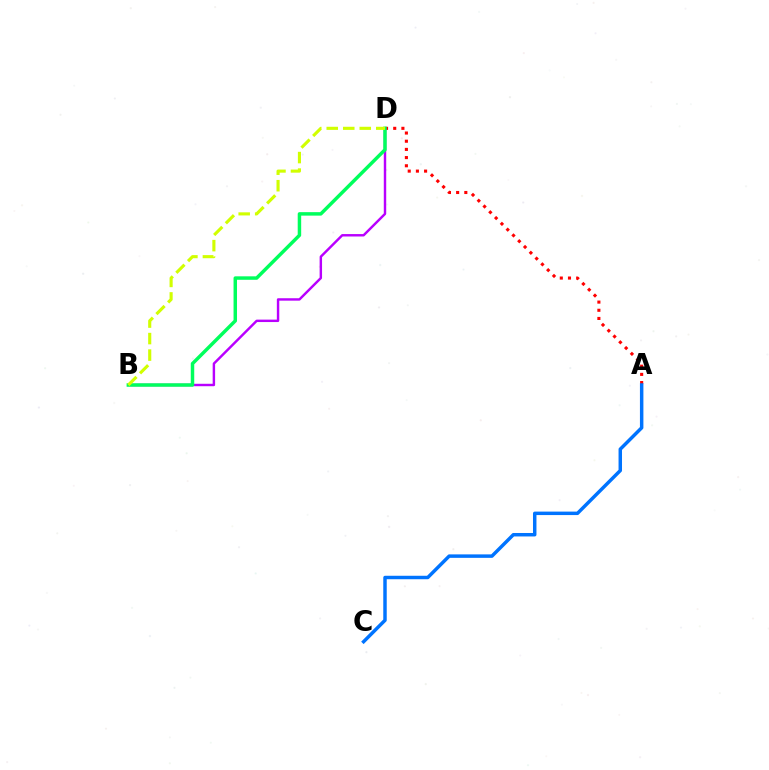{('B', 'D'): [{'color': '#b900ff', 'line_style': 'solid', 'thickness': 1.75}, {'color': '#00ff5c', 'line_style': 'solid', 'thickness': 2.5}, {'color': '#d1ff00', 'line_style': 'dashed', 'thickness': 2.24}], ('A', 'D'): [{'color': '#ff0000', 'line_style': 'dotted', 'thickness': 2.22}], ('A', 'C'): [{'color': '#0074ff', 'line_style': 'solid', 'thickness': 2.49}]}